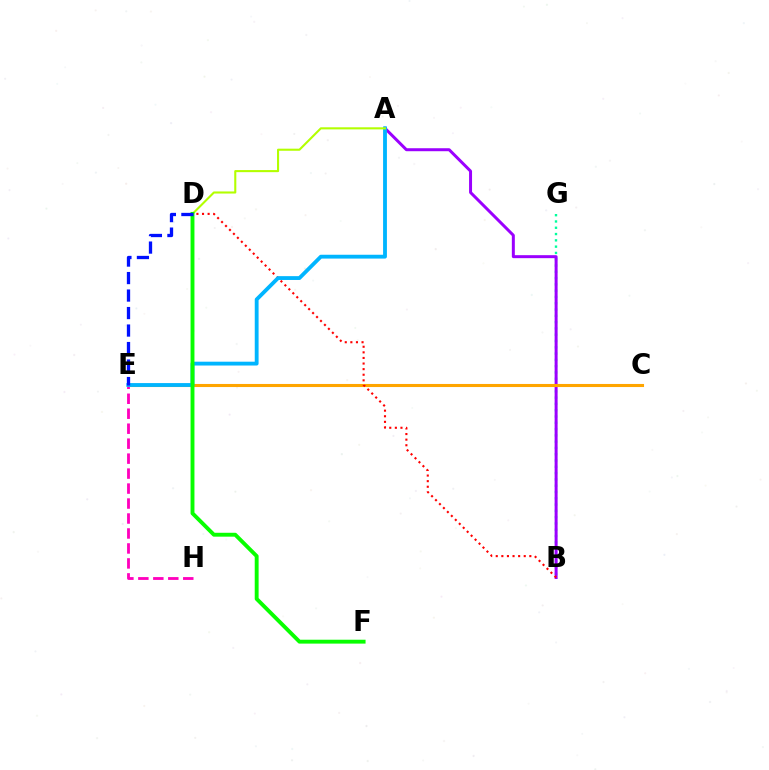{('B', 'G'): [{'color': '#00ff9d', 'line_style': 'dotted', 'thickness': 1.71}], ('A', 'B'): [{'color': '#9b00ff', 'line_style': 'solid', 'thickness': 2.15}], ('C', 'E'): [{'color': '#ffa500', 'line_style': 'solid', 'thickness': 2.22}], ('B', 'D'): [{'color': '#ff0000', 'line_style': 'dotted', 'thickness': 1.52}], ('E', 'H'): [{'color': '#ff00bd', 'line_style': 'dashed', 'thickness': 2.03}], ('A', 'E'): [{'color': '#00b5ff', 'line_style': 'solid', 'thickness': 2.76}], ('A', 'D'): [{'color': '#b3ff00', 'line_style': 'solid', 'thickness': 1.51}], ('D', 'F'): [{'color': '#08ff00', 'line_style': 'solid', 'thickness': 2.8}], ('D', 'E'): [{'color': '#0010ff', 'line_style': 'dashed', 'thickness': 2.38}]}